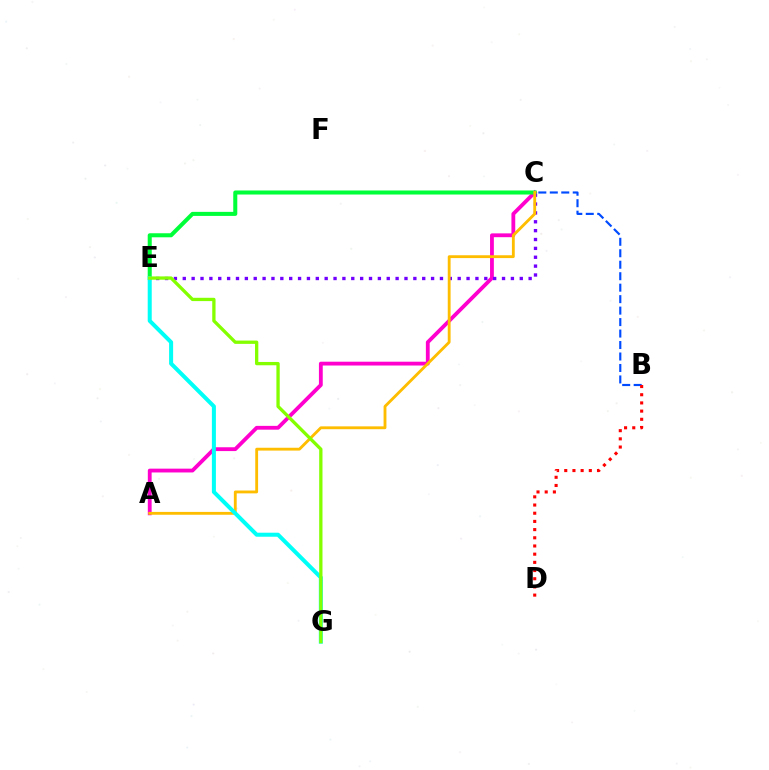{('A', 'C'): [{'color': '#ff00cf', 'line_style': 'solid', 'thickness': 2.75}, {'color': '#ffbd00', 'line_style': 'solid', 'thickness': 2.05}], ('C', 'E'): [{'color': '#00ff39', 'line_style': 'solid', 'thickness': 2.91}, {'color': '#7200ff', 'line_style': 'dotted', 'thickness': 2.41}], ('B', 'C'): [{'color': '#004bff', 'line_style': 'dashed', 'thickness': 1.56}], ('B', 'D'): [{'color': '#ff0000', 'line_style': 'dotted', 'thickness': 2.22}], ('E', 'G'): [{'color': '#00fff6', 'line_style': 'solid', 'thickness': 2.9}, {'color': '#84ff00', 'line_style': 'solid', 'thickness': 2.38}]}